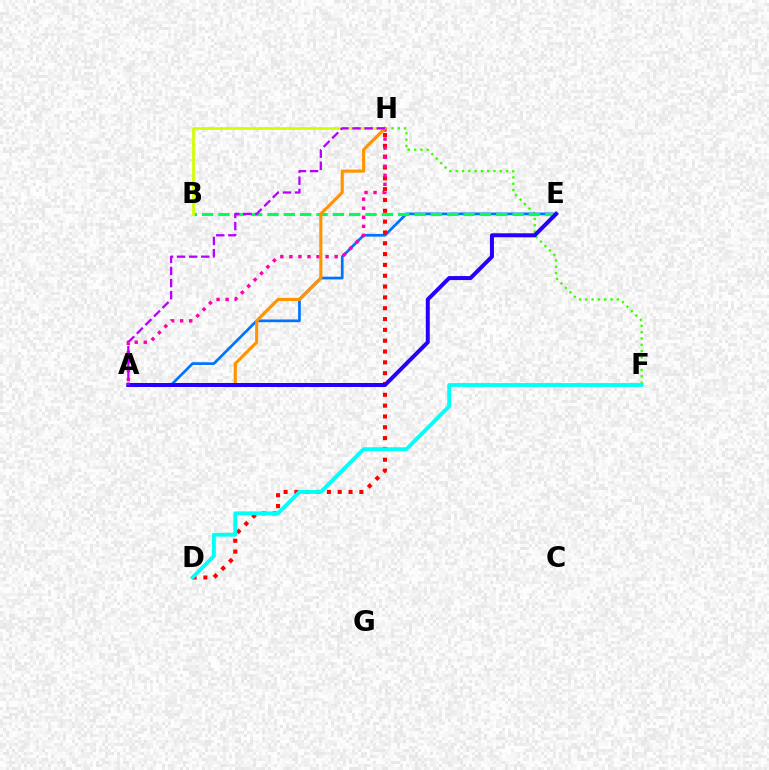{('F', 'H'): [{'color': '#3dff00', 'line_style': 'dotted', 'thickness': 1.71}], ('A', 'E'): [{'color': '#0074ff', 'line_style': 'solid', 'thickness': 1.95}, {'color': '#2500ff', 'line_style': 'solid', 'thickness': 2.88}], ('D', 'H'): [{'color': '#ff0000', 'line_style': 'dotted', 'thickness': 2.94}], ('B', 'E'): [{'color': '#00ff5c', 'line_style': 'dashed', 'thickness': 2.22}], ('B', 'H'): [{'color': '#d1ff00', 'line_style': 'solid', 'thickness': 1.98}], ('A', 'H'): [{'color': '#ff00ac', 'line_style': 'dotted', 'thickness': 2.46}, {'color': '#ff9400', 'line_style': 'solid', 'thickness': 2.24}, {'color': '#b900ff', 'line_style': 'dashed', 'thickness': 1.65}], ('D', 'F'): [{'color': '#00fff6', 'line_style': 'solid', 'thickness': 2.75}]}